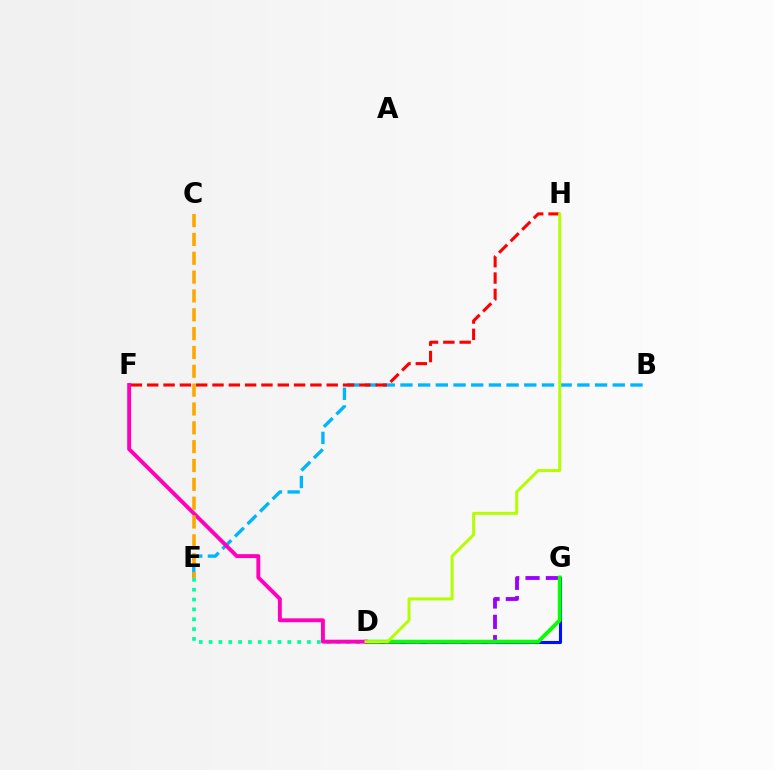{('D', 'E'): [{'color': '#00ff9d', 'line_style': 'dotted', 'thickness': 2.67}], ('D', 'G'): [{'color': '#0010ff', 'line_style': 'solid', 'thickness': 2.22}, {'color': '#9b00ff', 'line_style': 'dashed', 'thickness': 2.76}, {'color': '#08ff00', 'line_style': 'solid', 'thickness': 2.78}], ('B', 'E'): [{'color': '#00b5ff', 'line_style': 'dashed', 'thickness': 2.4}], ('F', 'H'): [{'color': '#ff0000', 'line_style': 'dashed', 'thickness': 2.22}], ('D', 'F'): [{'color': '#ff00bd', 'line_style': 'solid', 'thickness': 2.81}], ('D', 'H'): [{'color': '#b3ff00', 'line_style': 'solid', 'thickness': 2.15}], ('C', 'E'): [{'color': '#ffa500', 'line_style': 'dashed', 'thickness': 2.56}]}